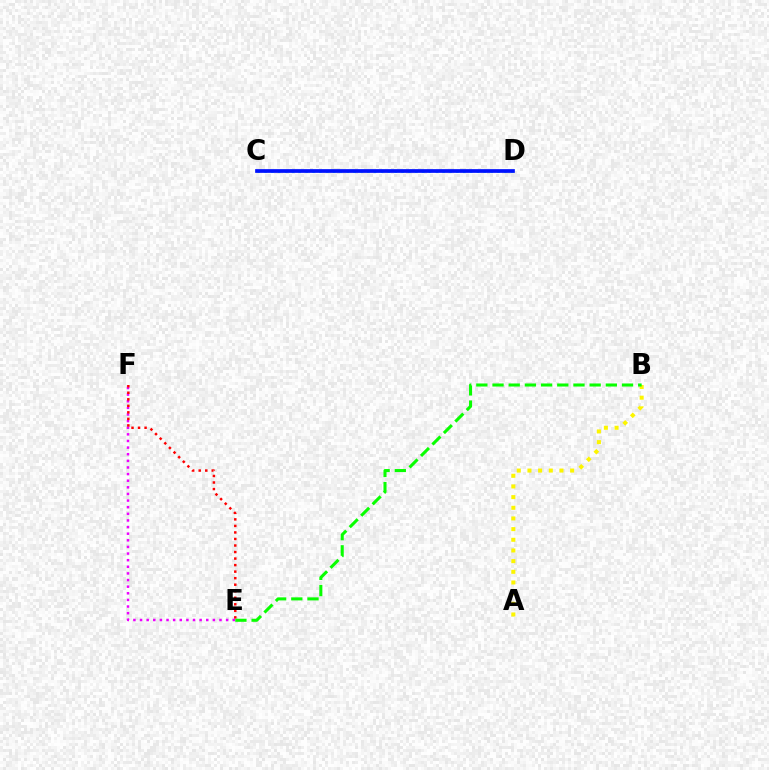{('E', 'F'): [{'color': '#ee00ff', 'line_style': 'dotted', 'thickness': 1.8}, {'color': '#ff0000', 'line_style': 'dotted', 'thickness': 1.77}], ('C', 'D'): [{'color': '#00fff6', 'line_style': 'dotted', 'thickness': 1.86}, {'color': '#0010ff', 'line_style': 'solid', 'thickness': 2.67}], ('A', 'B'): [{'color': '#fcf500', 'line_style': 'dotted', 'thickness': 2.9}], ('B', 'E'): [{'color': '#08ff00', 'line_style': 'dashed', 'thickness': 2.2}]}